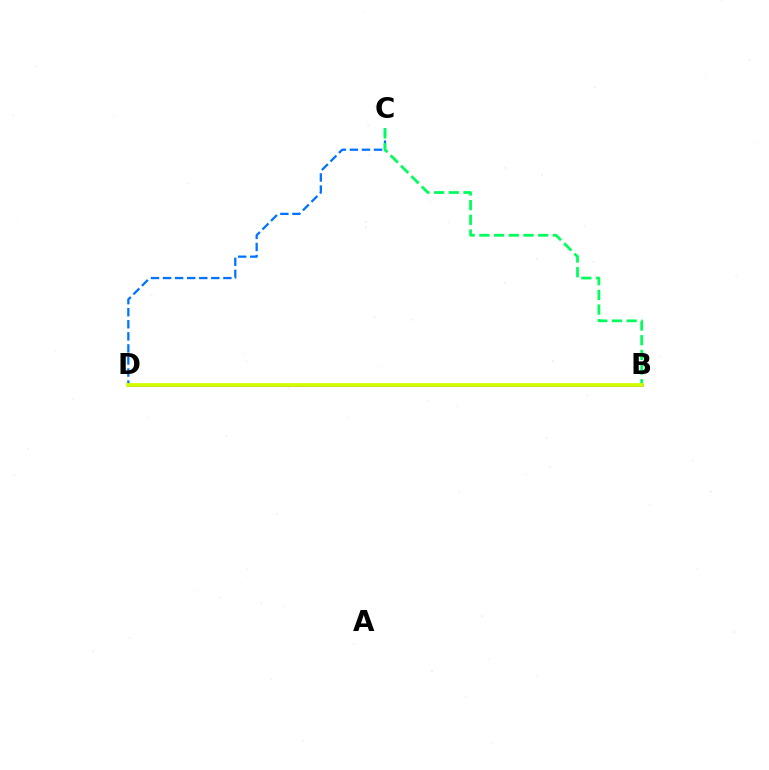{('C', 'D'): [{'color': '#0074ff', 'line_style': 'dashed', 'thickness': 1.64}], ('B', 'C'): [{'color': '#00ff5c', 'line_style': 'dashed', 'thickness': 1.99}], ('B', 'D'): [{'color': '#b900ff', 'line_style': 'solid', 'thickness': 1.98}, {'color': '#ff0000', 'line_style': 'solid', 'thickness': 1.56}, {'color': '#d1ff00', 'line_style': 'solid', 'thickness': 2.68}]}